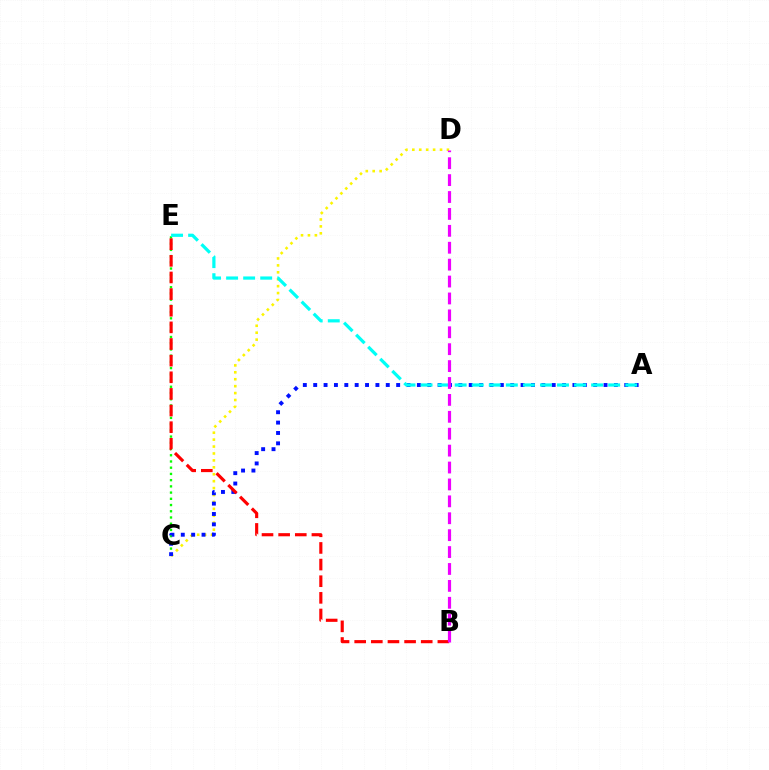{('C', 'D'): [{'color': '#fcf500', 'line_style': 'dotted', 'thickness': 1.88}], ('C', 'E'): [{'color': '#08ff00', 'line_style': 'dotted', 'thickness': 1.69}], ('A', 'C'): [{'color': '#0010ff', 'line_style': 'dotted', 'thickness': 2.82}], ('A', 'E'): [{'color': '#00fff6', 'line_style': 'dashed', 'thickness': 2.32}], ('B', 'E'): [{'color': '#ff0000', 'line_style': 'dashed', 'thickness': 2.26}], ('B', 'D'): [{'color': '#ee00ff', 'line_style': 'dashed', 'thickness': 2.3}]}